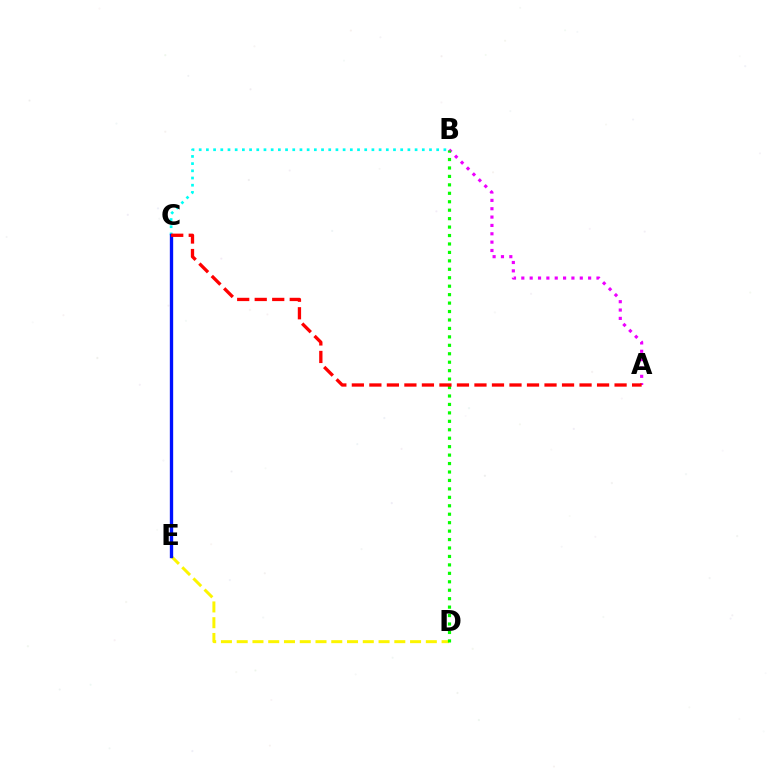{('B', 'C'): [{'color': '#00fff6', 'line_style': 'dotted', 'thickness': 1.96}], ('D', 'E'): [{'color': '#fcf500', 'line_style': 'dashed', 'thickness': 2.14}], ('C', 'E'): [{'color': '#0010ff', 'line_style': 'solid', 'thickness': 2.4}], ('A', 'B'): [{'color': '#ee00ff', 'line_style': 'dotted', 'thickness': 2.27}], ('B', 'D'): [{'color': '#08ff00', 'line_style': 'dotted', 'thickness': 2.29}], ('A', 'C'): [{'color': '#ff0000', 'line_style': 'dashed', 'thickness': 2.38}]}